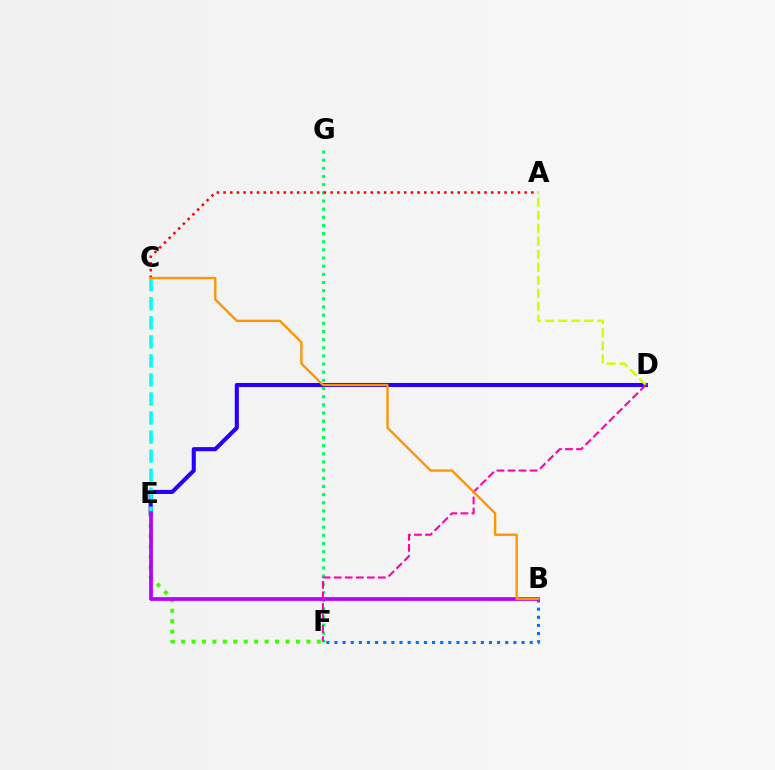{('D', 'E'): [{'color': '#2500ff', 'line_style': 'solid', 'thickness': 2.94}], ('B', 'F'): [{'color': '#0074ff', 'line_style': 'dotted', 'thickness': 2.21}], ('F', 'G'): [{'color': '#00ff5c', 'line_style': 'dotted', 'thickness': 2.22}], ('E', 'F'): [{'color': '#3dff00', 'line_style': 'dotted', 'thickness': 2.84}], ('A', 'C'): [{'color': '#ff0000', 'line_style': 'dotted', 'thickness': 1.82}], ('C', 'E'): [{'color': '#00fff6', 'line_style': 'dashed', 'thickness': 2.59}], ('A', 'D'): [{'color': '#d1ff00', 'line_style': 'dashed', 'thickness': 1.77}], ('B', 'E'): [{'color': '#b900ff', 'line_style': 'solid', 'thickness': 2.68}], ('D', 'F'): [{'color': '#ff00ac', 'line_style': 'dashed', 'thickness': 1.5}], ('B', 'C'): [{'color': '#ff9400', 'line_style': 'solid', 'thickness': 1.68}]}